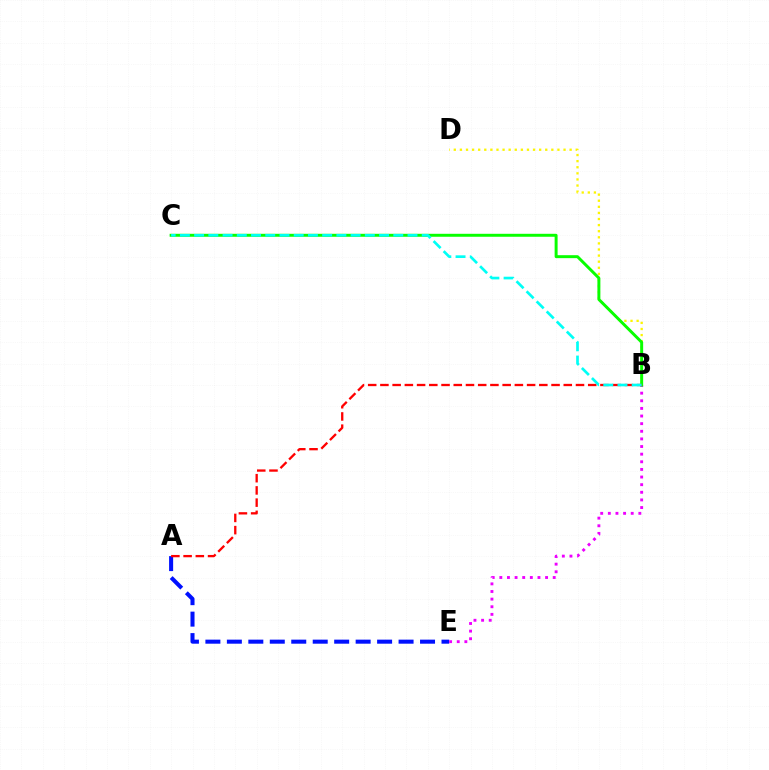{('A', 'E'): [{'color': '#0010ff', 'line_style': 'dashed', 'thickness': 2.92}], ('B', 'D'): [{'color': '#fcf500', 'line_style': 'dotted', 'thickness': 1.66}], ('B', 'E'): [{'color': '#ee00ff', 'line_style': 'dotted', 'thickness': 2.07}], ('B', 'C'): [{'color': '#08ff00', 'line_style': 'solid', 'thickness': 2.13}, {'color': '#00fff6', 'line_style': 'dashed', 'thickness': 1.93}], ('A', 'B'): [{'color': '#ff0000', 'line_style': 'dashed', 'thickness': 1.66}]}